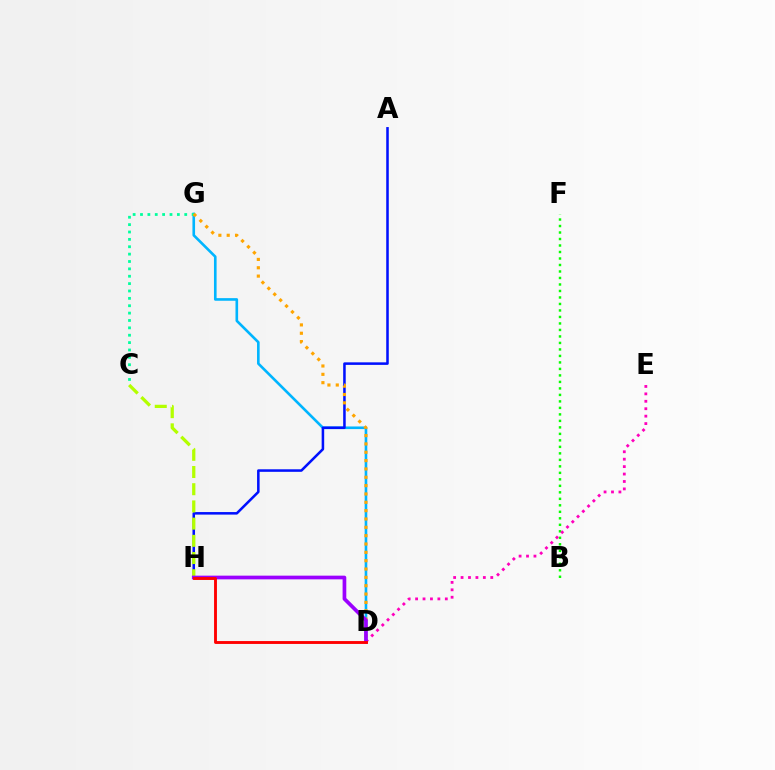{('B', 'F'): [{'color': '#08ff00', 'line_style': 'dotted', 'thickness': 1.76}], ('D', 'G'): [{'color': '#00b5ff', 'line_style': 'solid', 'thickness': 1.89}, {'color': '#ffa500', 'line_style': 'dotted', 'thickness': 2.27}], ('C', 'G'): [{'color': '#00ff9d', 'line_style': 'dotted', 'thickness': 2.0}], ('A', 'H'): [{'color': '#0010ff', 'line_style': 'solid', 'thickness': 1.83}], ('C', 'H'): [{'color': '#b3ff00', 'line_style': 'dashed', 'thickness': 2.34}], ('D', 'E'): [{'color': '#ff00bd', 'line_style': 'dotted', 'thickness': 2.02}], ('D', 'H'): [{'color': '#9b00ff', 'line_style': 'solid', 'thickness': 2.66}, {'color': '#ff0000', 'line_style': 'solid', 'thickness': 2.07}]}